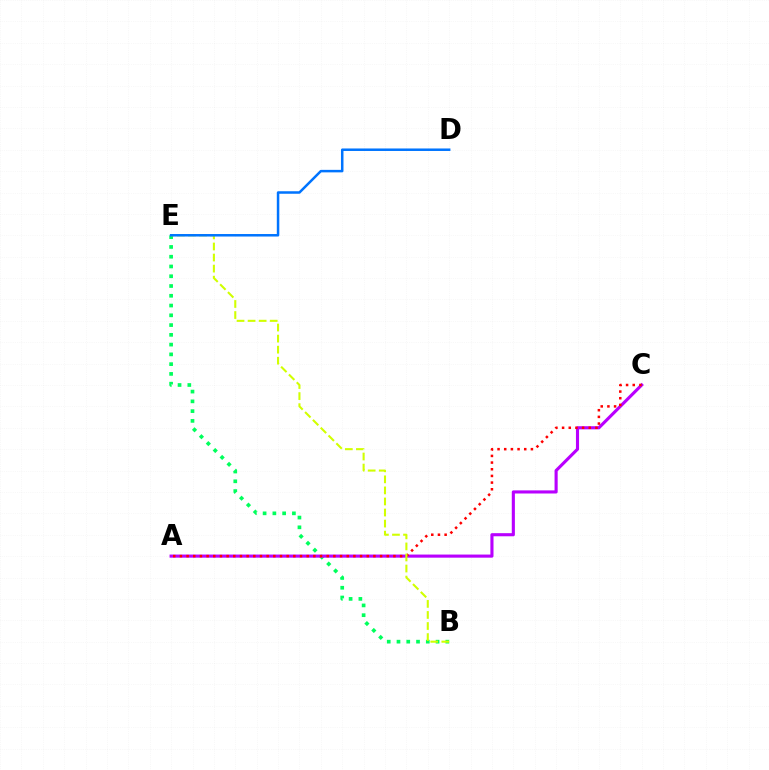{('B', 'E'): [{'color': '#00ff5c', 'line_style': 'dotted', 'thickness': 2.65}, {'color': '#d1ff00', 'line_style': 'dashed', 'thickness': 1.5}], ('A', 'C'): [{'color': '#b900ff', 'line_style': 'solid', 'thickness': 2.24}, {'color': '#ff0000', 'line_style': 'dotted', 'thickness': 1.81}], ('D', 'E'): [{'color': '#0074ff', 'line_style': 'solid', 'thickness': 1.8}]}